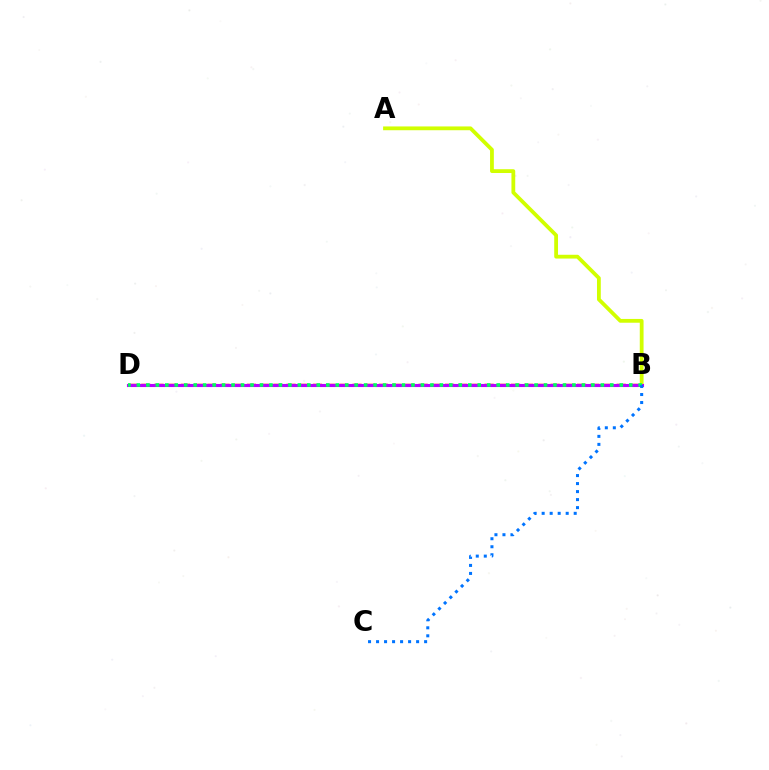{('A', 'B'): [{'color': '#d1ff00', 'line_style': 'solid', 'thickness': 2.73}], ('B', 'D'): [{'color': '#ff0000', 'line_style': 'dashed', 'thickness': 1.79}, {'color': '#b900ff', 'line_style': 'solid', 'thickness': 2.23}, {'color': '#00ff5c', 'line_style': 'dotted', 'thickness': 2.57}], ('B', 'C'): [{'color': '#0074ff', 'line_style': 'dotted', 'thickness': 2.18}]}